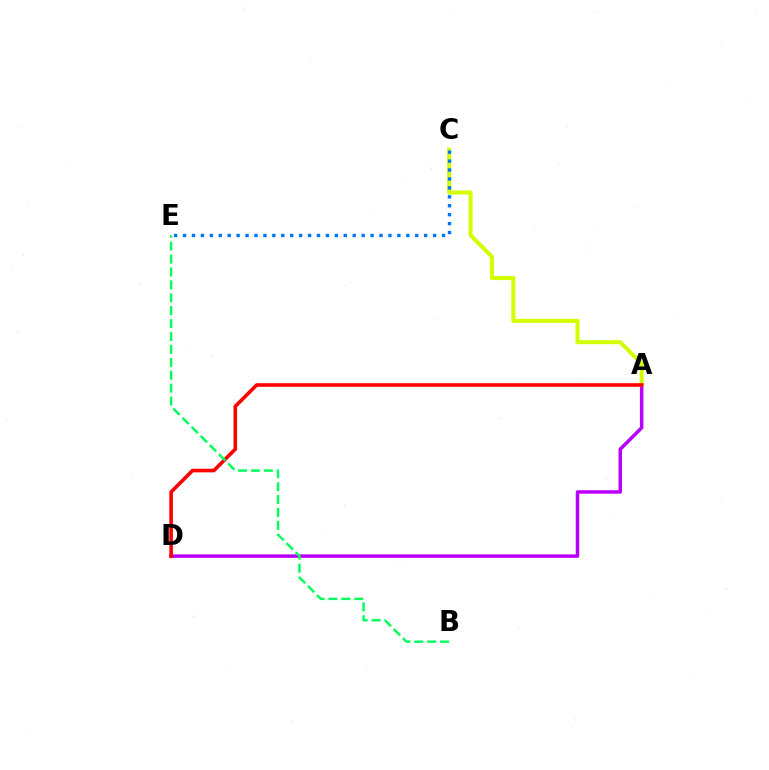{('A', 'D'): [{'color': '#b900ff', 'line_style': 'solid', 'thickness': 2.51}, {'color': '#ff0000', 'line_style': 'solid', 'thickness': 2.6}], ('A', 'C'): [{'color': '#d1ff00', 'line_style': 'solid', 'thickness': 2.91}], ('C', 'E'): [{'color': '#0074ff', 'line_style': 'dotted', 'thickness': 2.43}], ('B', 'E'): [{'color': '#00ff5c', 'line_style': 'dashed', 'thickness': 1.75}]}